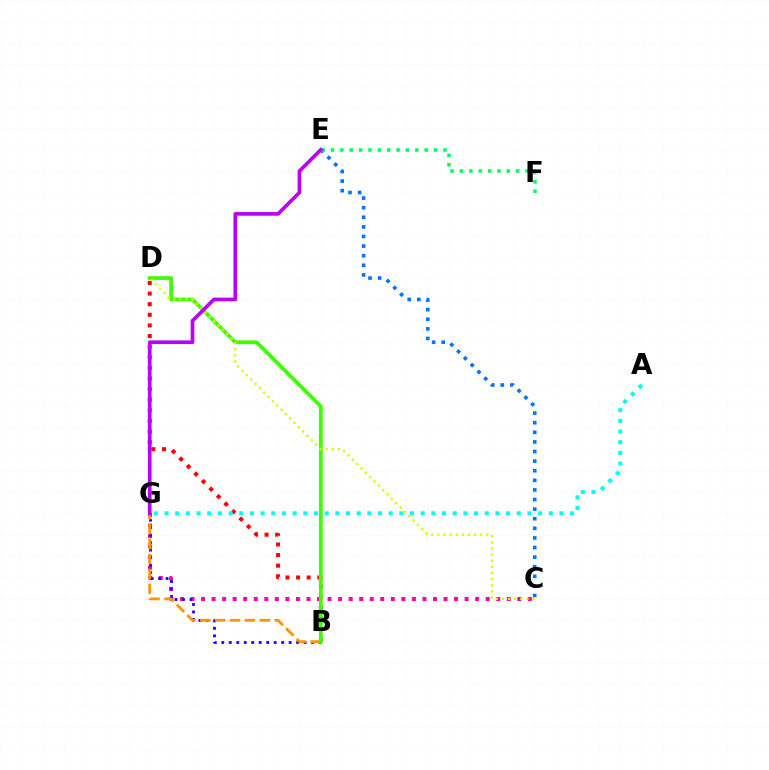{('B', 'D'): [{'color': '#ff0000', 'line_style': 'dotted', 'thickness': 2.88}, {'color': '#3dff00', 'line_style': 'solid', 'thickness': 2.7}], ('C', 'G'): [{'color': '#ff00ac', 'line_style': 'dotted', 'thickness': 2.86}], ('B', 'G'): [{'color': '#2500ff', 'line_style': 'dotted', 'thickness': 2.03}, {'color': '#ff9400', 'line_style': 'dashed', 'thickness': 2.02}], ('C', 'E'): [{'color': '#0074ff', 'line_style': 'dotted', 'thickness': 2.61}], ('A', 'G'): [{'color': '#00fff6', 'line_style': 'dotted', 'thickness': 2.9}], ('E', 'F'): [{'color': '#00ff5c', 'line_style': 'dotted', 'thickness': 2.55}], ('C', 'D'): [{'color': '#d1ff00', 'line_style': 'dotted', 'thickness': 1.67}], ('E', 'G'): [{'color': '#b900ff', 'line_style': 'solid', 'thickness': 2.64}]}